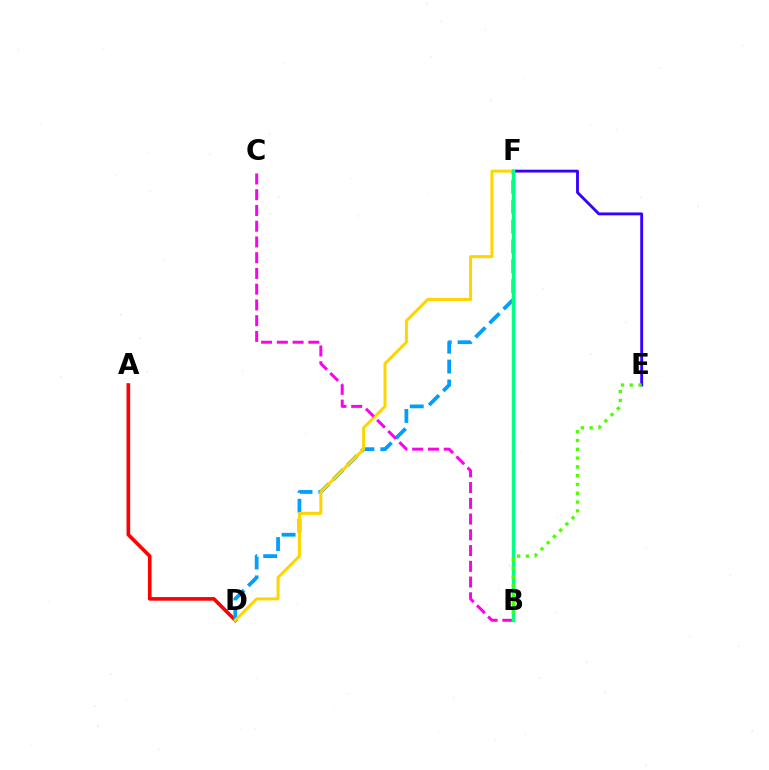{('A', 'D'): [{'color': '#ff0000', 'line_style': 'solid', 'thickness': 2.61}], ('E', 'F'): [{'color': '#3700ff', 'line_style': 'solid', 'thickness': 2.05}], ('D', 'F'): [{'color': '#009eff', 'line_style': 'dashed', 'thickness': 2.7}, {'color': '#ffd500', 'line_style': 'solid', 'thickness': 2.17}], ('B', 'C'): [{'color': '#ff00ed', 'line_style': 'dashed', 'thickness': 2.14}], ('B', 'F'): [{'color': '#00ff86', 'line_style': 'solid', 'thickness': 2.49}], ('B', 'E'): [{'color': '#4fff00', 'line_style': 'dotted', 'thickness': 2.39}]}